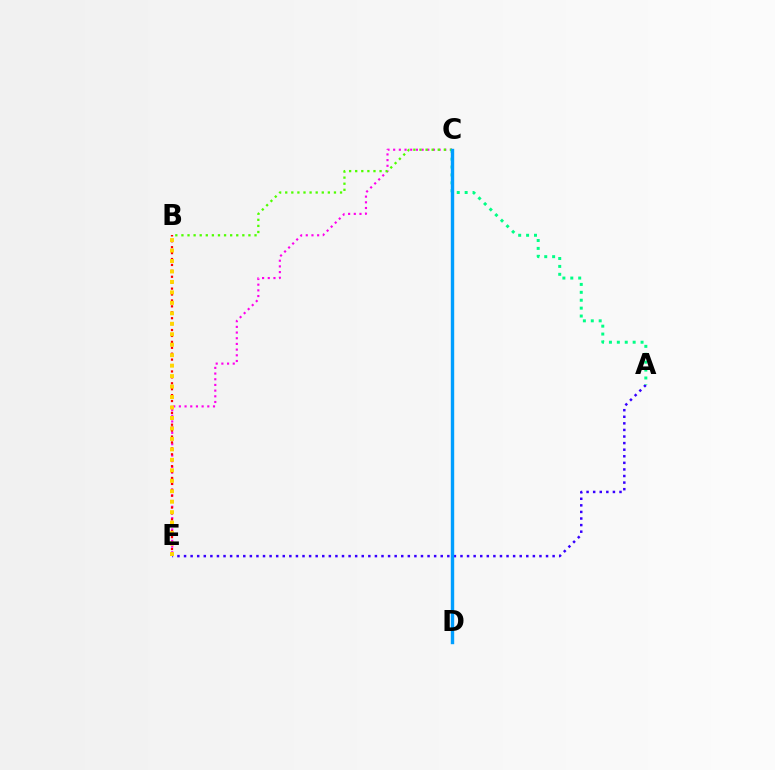{('C', 'E'): [{'color': '#ff00ed', 'line_style': 'dotted', 'thickness': 1.54}], ('B', 'E'): [{'color': '#ff0000', 'line_style': 'dotted', 'thickness': 1.61}, {'color': '#ffd500', 'line_style': 'dotted', 'thickness': 2.84}], ('A', 'E'): [{'color': '#3700ff', 'line_style': 'dotted', 'thickness': 1.79}], ('B', 'C'): [{'color': '#4fff00', 'line_style': 'dotted', 'thickness': 1.65}], ('A', 'C'): [{'color': '#00ff86', 'line_style': 'dotted', 'thickness': 2.15}], ('C', 'D'): [{'color': '#009eff', 'line_style': 'solid', 'thickness': 2.45}]}